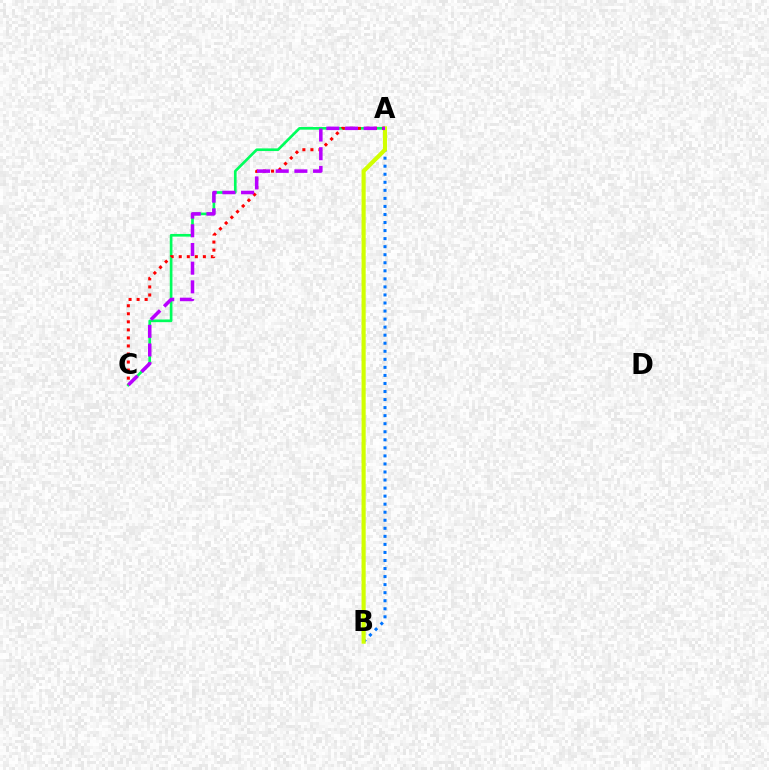{('A', 'C'): [{'color': '#00ff5c', 'line_style': 'solid', 'thickness': 1.92}, {'color': '#ff0000', 'line_style': 'dotted', 'thickness': 2.18}, {'color': '#b900ff', 'line_style': 'dashed', 'thickness': 2.54}], ('A', 'B'): [{'color': '#0074ff', 'line_style': 'dotted', 'thickness': 2.19}, {'color': '#d1ff00', 'line_style': 'solid', 'thickness': 2.98}]}